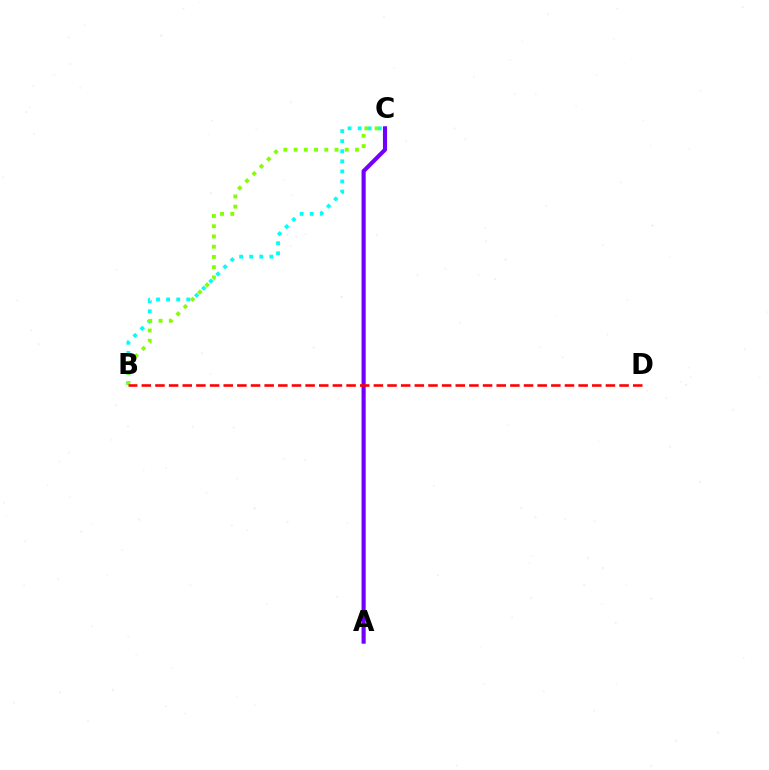{('B', 'C'): [{'color': '#00fff6', 'line_style': 'dotted', 'thickness': 2.74}, {'color': '#84ff00', 'line_style': 'dotted', 'thickness': 2.78}], ('A', 'C'): [{'color': '#7200ff', 'line_style': 'solid', 'thickness': 2.96}], ('B', 'D'): [{'color': '#ff0000', 'line_style': 'dashed', 'thickness': 1.85}]}